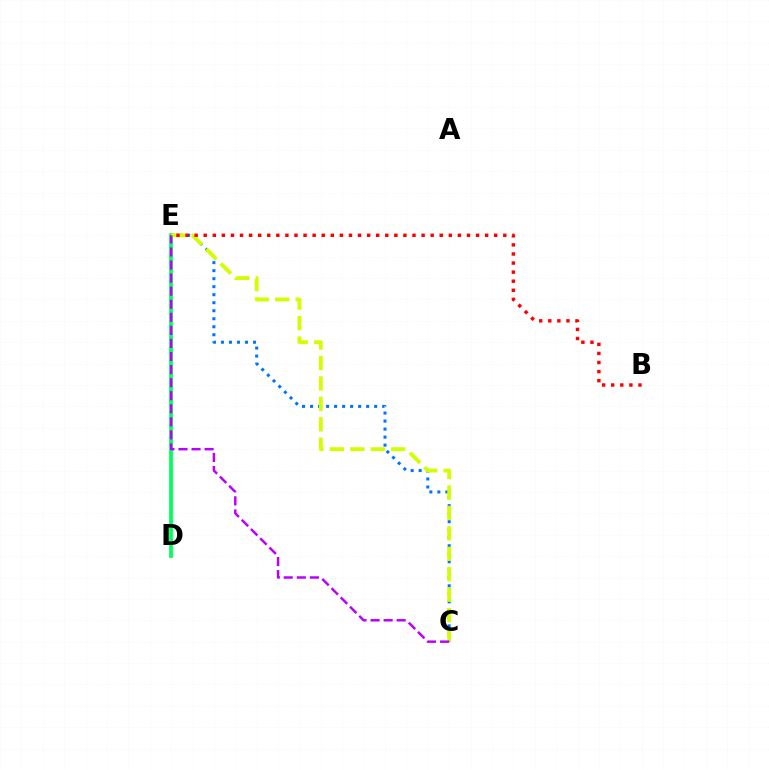{('C', 'E'): [{'color': '#0074ff', 'line_style': 'dotted', 'thickness': 2.18}, {'color': '#d1ff00', 'line_style': 'dashed', 'thickness': 2.78}, {'color': '#b900ff', 'line_style': 'dashed', 'thickness': 1.78}], ('D', 'E'): [{'color': '#00ff5c', 'line_style': 'solid', 'thickness': 2.69}], ('B', 'E'): [{'color': '#ff0000', 'line_style': 'dotted', 'thickness': 2.47}]}